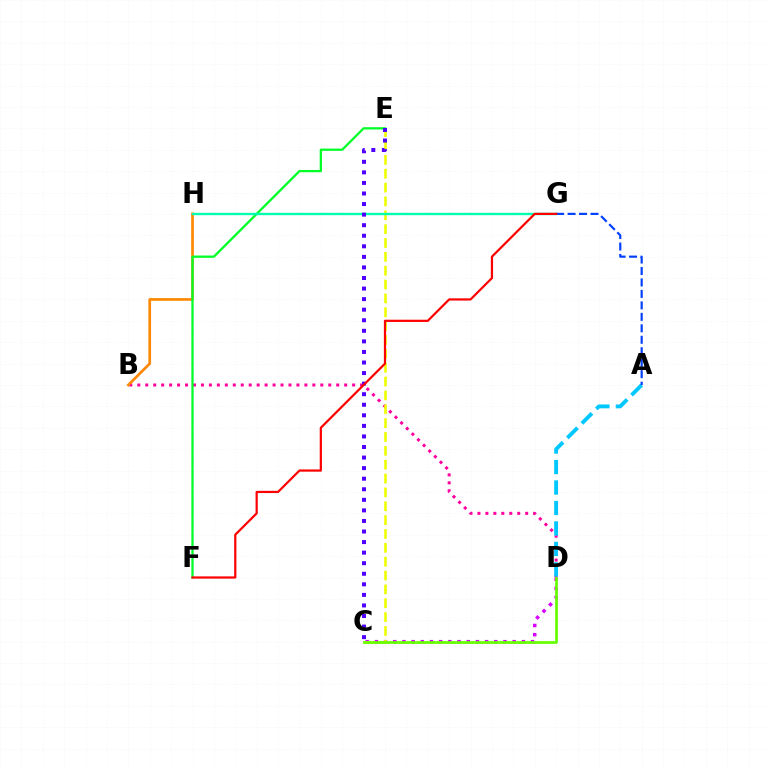{('B', 'D'): [{'color': '#ff00a0', 'line_style': 'dotted', 'thickness': 2.16}], ('C', 'D'): [{'color': '#d600ff', 'line_style': 'dotted', 'thickness': 2.5}, {'color': '#66ff00', 'line_style': 'solid', 'thickness': 1.97}], ('B', 'H'): [{'color': '#ff8800', 'line_style': 'solid', 'thickness': 1.93}], ('E', 'F'): [{'color': '#00ff27', 'line_style': 'solid', 'thickness': 1.64}], ('A', 'D'): [{'color': '#00c7ff', 'line_style': 'dashed', 'thickness': 2.78}], ('C', 'E'): [{'color': '#eeff00', 'line_style': 'dashed', 'thickness': 1.88}, {'color': '#4f00ff', 'line_style': 'dotted', 'thickness': 2.87}], ('G', 'H'): [{'color': '#00ffaf', 'line_style': 'solid', 'thickness': 1.71}], ('A', 'G'): [{'color': '#003fff', 'line_style': 'dashed', 'thickness': 1.56}], ('F', 'G'): [{'color': '#ff0000', 'line_style': 'solid', 'thickness': 1.6}]}